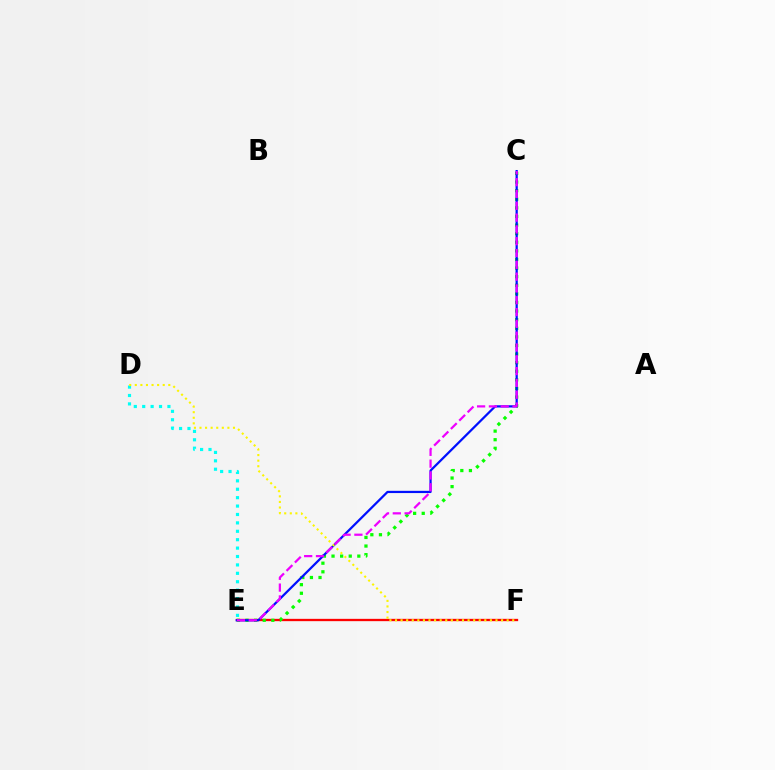{('E', 'F'): [{'color': '#ff0000', 'line_style': 'solid', 'thickness': 1.66}], ('C', 'E'): [{'color': '#08ff00', 'line_style': 'dotted', 'thickness': 2.34}, {'color': '#0010ff', 'line_style': 'solid', 'thickness': 1.61}, {'color': '#ee00ff', 'line_style': 'dashed', 'thickness': 1.6}], ('D', 'E'): [{'color': '#00fff6', 'line_style': 'dotted', 'thickness': 2.28}], ('D', 'F'): [{'color': '#fcf500', 'line_style': 'dotted', 'thickness': 1.52}]}